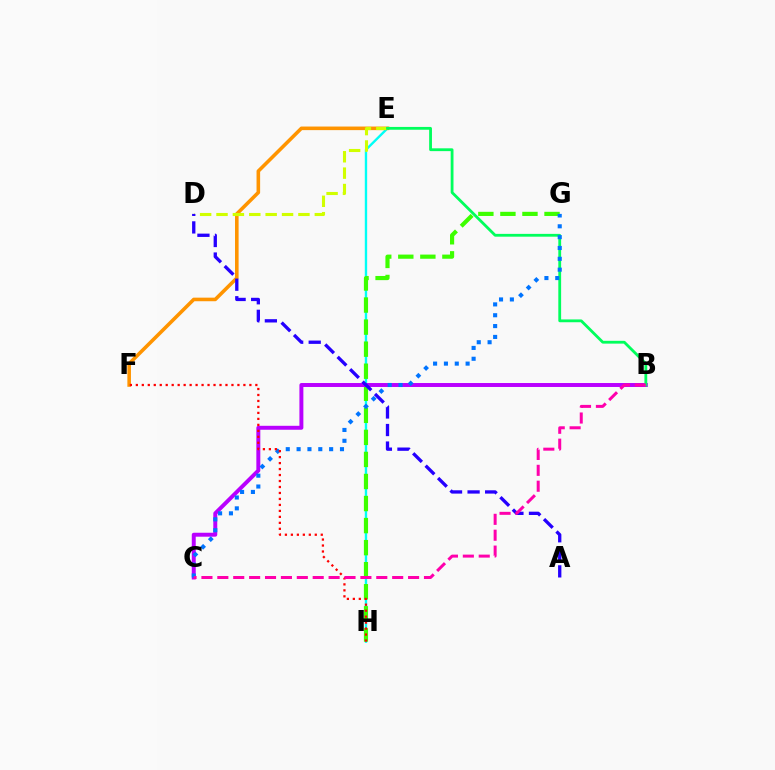{('E', 'H'): [{'color': '#00fff6', 'line_style': 'solid', 'thickness': 1.7}], ('E', 'F'): [{'color': '#ff9400', 'line_style': 'solid', 'thickness': 2.58}], ('D', 'E'): [{'color': '#d1ff00', 'line_style': 'dashed', 'thickness': 2.23}], ('G', 'H'): [{'color': '#3dff00', 'line_style': 'dashed', 'thickness': 3.0}], ('B', 'C'): [{'color': '#b900ff', 'line_style': 'solid', 'thickness': 2.85}, {'color': '#ff00ac', 'line_style': 'dashed', 'thickness': 2.16}], ('B', 'E'): [{'color': '#00ff5c', 'line_style': 'solid', 'thickness': 2.02}], ('C', 'G'): [{'color': '#0074ff', 'line_style': 'dotted', 'thickness': 2.95}], ('A', 'D'): [{'color': '#2500ff', 'line_style': 'dashed', 'thickness': 2.38}], ('F', 'H'): [{'color': '#ff0000', 'line_style': 'dotted', 'thickness': 1.62}]}